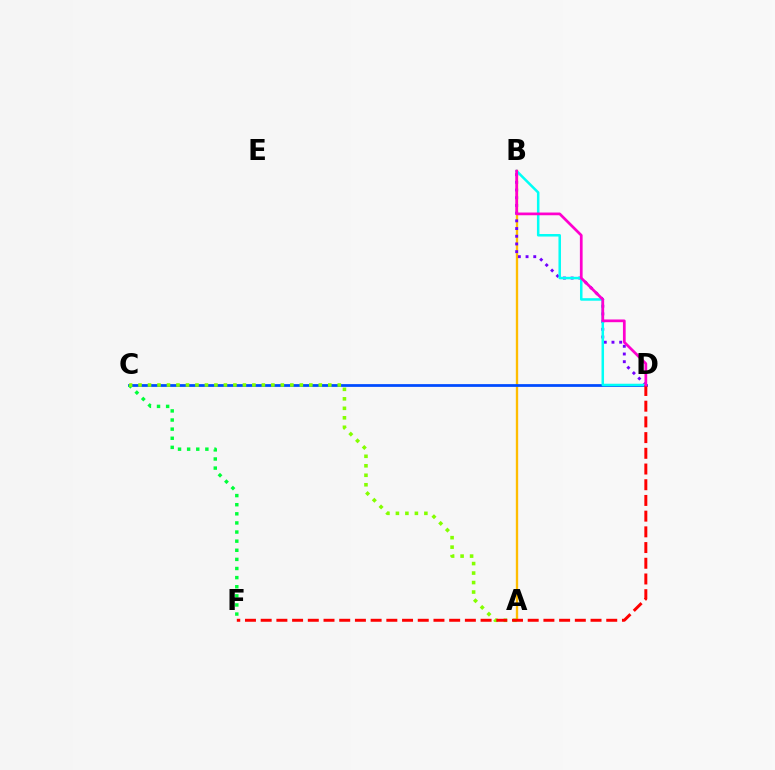{('A', 'B'): [{'color': '#ffbd00', 'line_style': 'solid', 'thickness': 1.69}], ('B', 'D'): [{'color': '#7200ff', 'line_style': 'dotted', 'thickness': 2.09}, {'color': '#00fff6', 'line_style': 'solid', 'thickness': 1.81}, {'color': '#ff00cf', 'line_style': 'solid', 'thickness': 1.96}], ('C', 'D'): [{'color': '#004bff', 'line_style': 'solid', 'thickness': 1.98}], ('C', 'F'): [{'color': '#00ff39', 'line_style': 'dotted', 'thickness': 2.48}], ('A', 'C'): [{'color': '#84ff00', 'line_style': 'dotted', 'thickness': 2.58}], ('D', 'F'): [{'color': '#ff0000', 'line_style': 'dashed', 'thickness': 2.13}]}